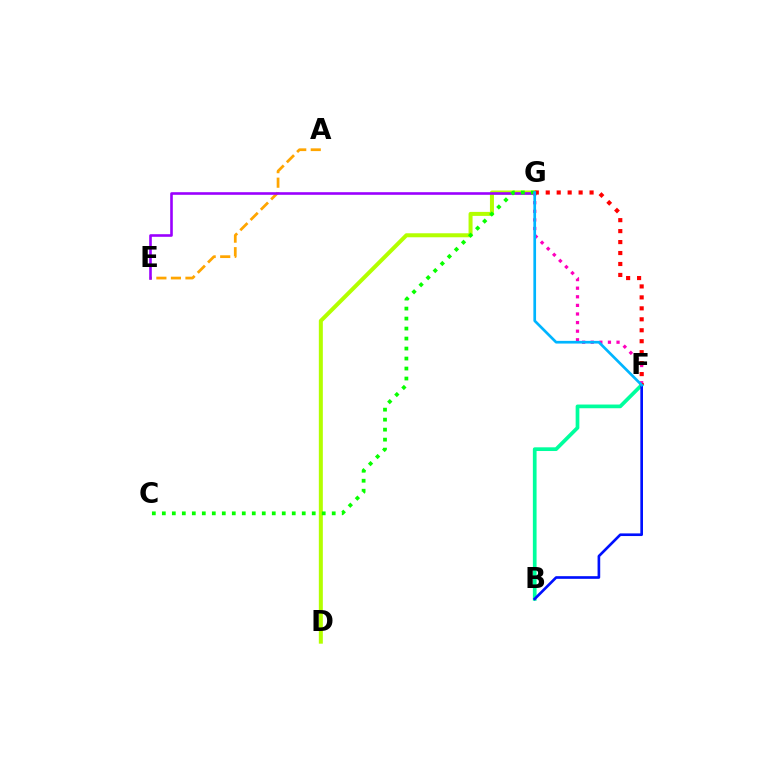{('D', 'G'): [{'color': '#b3ff00', 'line_style': 'solid', 'thickness': 2.89}], ('A', 'E'): [{'color': '#ffa500', 'line_style': 'dashed', 'thickness': 1.97}], ('B', 'F'): [{'color': '#00ff9d', 'line_style': 'solid', 'thickness': 2.67}, {'color': '#0010ff', 'line_style': 'solid', 'thickness': 1.91}], ('E', 'G'): [{'color': '#9b00ff', 'line_style': 'solid', 'thickness': 1.88}], ('C', 'G'): [{'color': '#08ff00', 'line_style': 'dotted', 'thickness': 2.72}], ('F', 'G'): [{'color': '#ff00bd', 'line_style': 'dotted', 'thickness': 2.34}, {'color': '#ff0000', 'line_style': 'dotted', 'thickness': 2.98}, {'color': '#00b5ff', 'line_style': 'solid', 'thickness': 1.94}]}